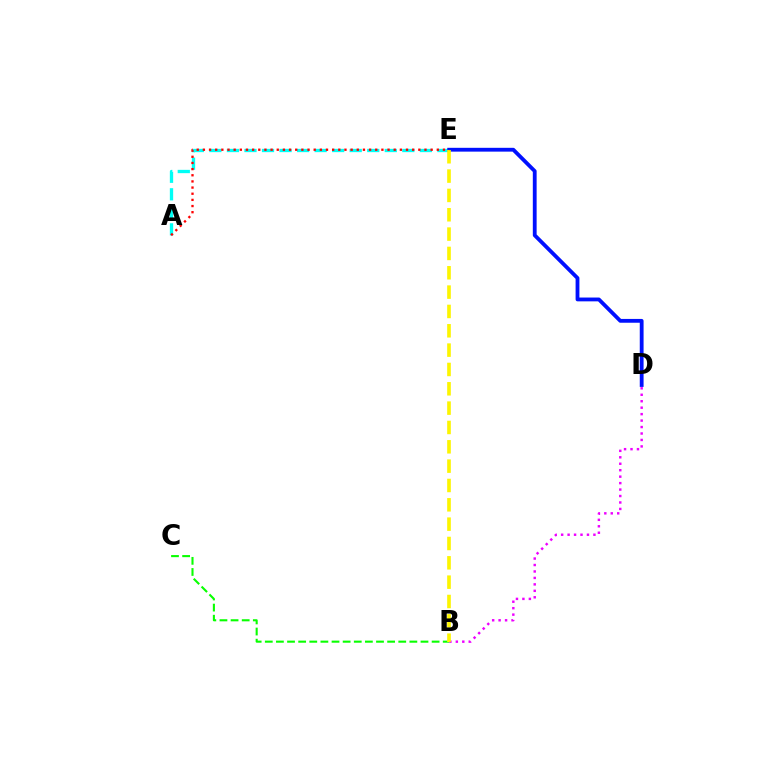{('B', 'D'): [{'color': '#ee00ff', 'line_style': 'dotted', 'thickness': 1.75}], ('A', 'E'): [{'color': '#00fff6', 'line_style': 'dashed', 'thickness': 2.38}, {'color': '#ff0000', 'line_style': 'dotted', 'thickness': 1.67}], ('B', 'C'): [{'color': '#08ff00', 'line_style': 'dashed', 'thickness': 1.51}], ('D', 'E'): [{'color': '#0010ff', 'line_style': 'solid', 'thickness': 2.75}], ('B', 'E'): [{'color': '#fcf500', 'line_style': 'dashed', 'thickness': 2.63}]}